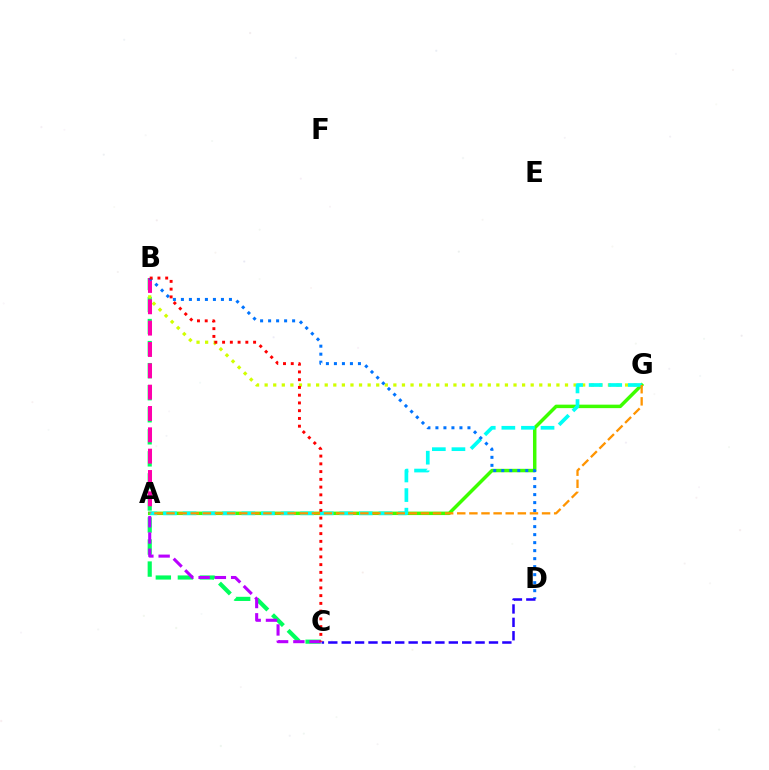{('A', 'G'): [{'color': '#3dff00', 'line_style': 'solid', 'thickness': 2.5}, {'color': '#00fff6', 'line_style': 'dashed', 'thickness': 2.66}, {'color': '#ff9400', 'line_style': 'dashed', 'thickness': 1.65}], ('B', 'C'): [{'color': '#00ff5c', 'line_style': 'dashed', 'thickness': 2.99}, {'color': '#ff0000', 'line_style': 'dotted', 'thickness': 2.11}], ('B', 'G'): [{'color': '#d1ff00', 'line_style': 'dotted', 'thickness': 2.33}], ('A', 'C'): [{'color': '#b900ff', 'line_style': 'dashed', 'thickness': 2.21}], ('A', 'B'): [{'color': '#ff00ac', 'line_style': 'dashed', 'thickness': 2.9}], ('B', 'D'): [{'color': '#0074ff', 'line_style': 'dotted', 'thickness': 2.18}], ('C', 'D'): [{'color': '#2500ff', 'line_style': 'dashed', 'thickness': 1.82}]}